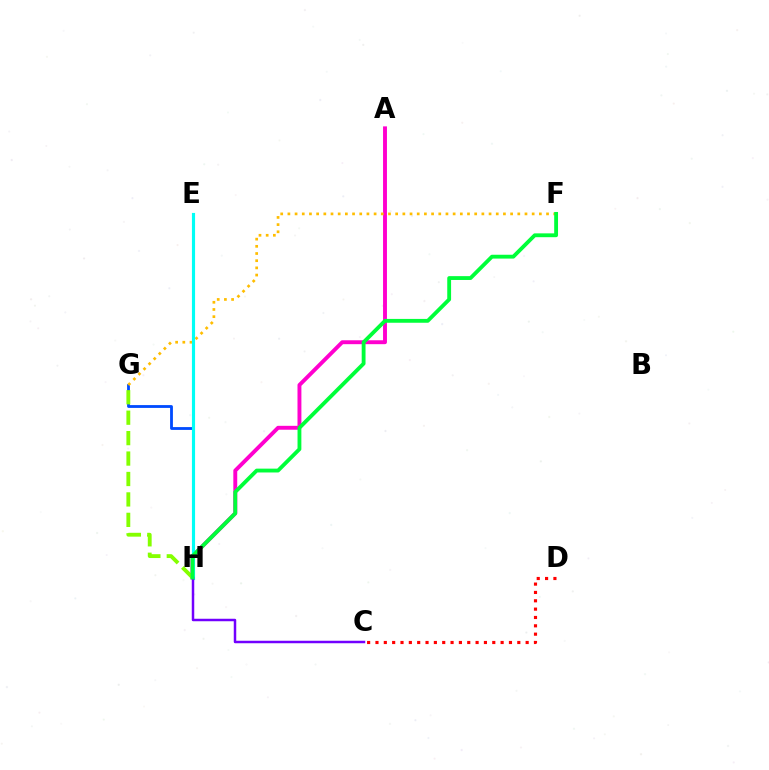{('G', 'H'): [{'color': '#004bff', 'line_style': 'solid', 'thickness': 2.02}, {'color': '#84ff00', 'line_style': 'dashed', 'thickness': 2.78}], ('A', 'H'): [{'color': '#ff00cf', 'line_style': 'solid', 'thickness': 2.81}], ('F', 'G'): [{'color': '#ffbd00', 'line_style': 'dotted', 'thickness': 1.95}], ('E', 'H'): [{'color': '#00fff6', 'line_style': 'solid', 'thickness': 2.26}], ('C', 'H'): [{'color': '#7200ff', 'line_style': 'solid', 'thickness': 1.79}], ('C', 'D'): [{'color': '#ff0000', 'line_style': 'dotted', 'thickness': 2.27}], ('F', 'H'): [{'color': '#00ff39', 'line_style': 'solid', 'thickness': 2.76}]}